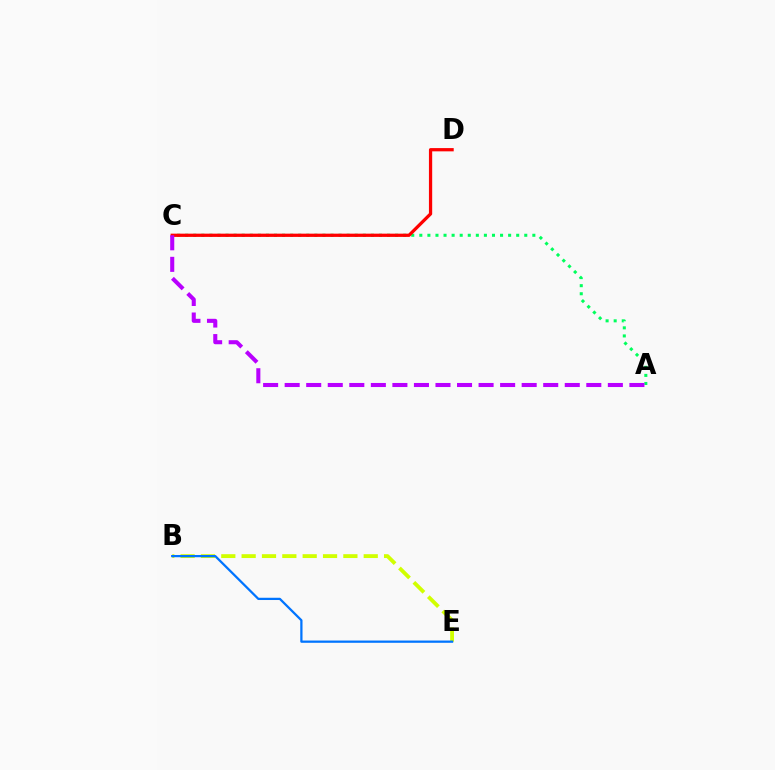{('A', 'C'): [{'color': '#00ff5c', 'line_style': 'dotted', 'thickness': 2.19}, {'color': '#b900ff', 'line_style': 'dashed', 'thickness': 2.93}], ('B', 'E'): [{'color': '#d1ff00', 'line_style': 'dashed', 'thickness': 2.76}, {'color': '#0074ff', 'line_style': 'solid', 'thickness': 1.62}], ('C', 'D'): [{'color': '#ff0000', 'line_style': 'solid', 'thickness': 2.34}]}